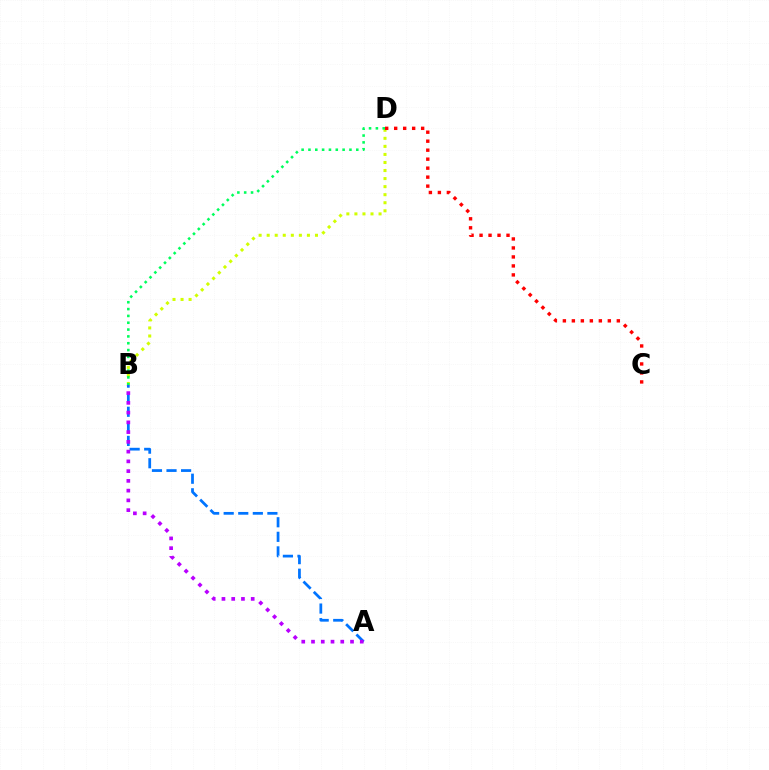{('B', 'D'): [{'color': '#d1ff00', 'line_style': 'dotted', 'thickness': 2.19}, {'color': '#00ff5c', 'line_style': 'dotted', 'thickness': 1.86}], ('A', 'B'): [{'color': '#0074ff', 'line_style': 'dashed', 'thickness': 1.98}, {'color': '#b900ff', 'line_style': 'dotted', 'thickness': 2.65}], ('C', 'D'): [{'color': '#ff0000', 'line_style': 'dotted', 'thickness': 2.44}]}